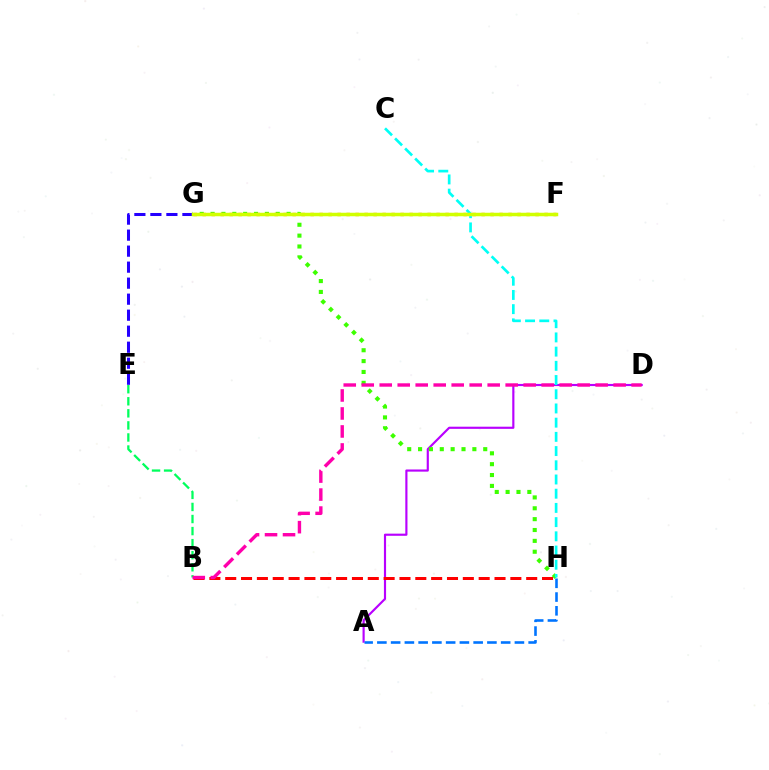{('A', 'D'): [{'color': '#b900ff', 'line_style': 'solid', 'thickness': 1.55}], ('G', 'H'): [{'color': '#3dff00', 'line_style': 'dotted', 'thickness': 2.95}], ('A', 'H'): [{'color': '#0074ff', 'line_style': 'dashed', 'thickness': 1.87}], ('B', 'H'): [{'color': '#ff0000', 'line_style': 'dashed', 'thickness': 2.15}], ('F', 'G'): [{'color': '#ff9400', 'line_style': 'dotted', 'thickness': 2.44}, {'color': '#d1ff00', 'line_style': 'solid', 'thickness': 2.51}], ('C', 'H'): [{'color': '#00fff6', 'line_style': 'dashed', 'thickness': 1.93}], ('B', 'E'): [{'color': '#00ff5c', 'line_style': 'dashed', 'thickness': 1.64}], ('E', 'G'): [{'color': '#2500ff', 'line_style': 'dashed', 'thickness': 2.17}], ('B', 'D'): [{'color': '#ff00ac', 'line_style': 'dashed', 'thickness': 2.44}]}